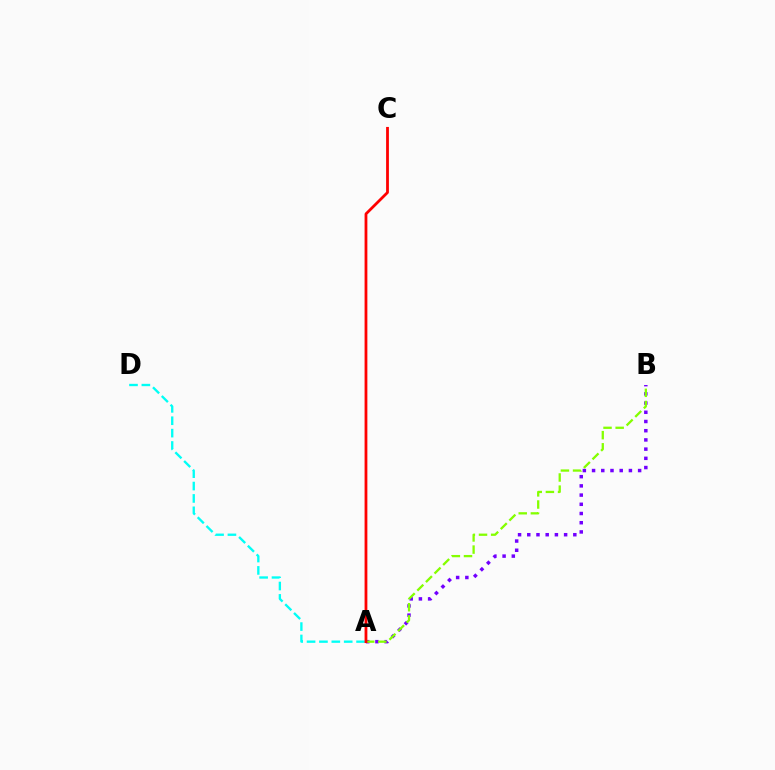{('A', 'B'): [{'color': '#7200ff', 'line_style': 'dotted', 'thickness': 2.5}, {'color': '#84ff00', 'line_style': 'dashed', 'thickness': 1.65}], ('A', 'D'): [{'color': '#00fff6', 'line_style': 'dashed', 'thickness': 1.68}], ('A', 'C'): [{'color': '#ff0000', 'line_style': 'solid', 'thickness': 2.01}]}